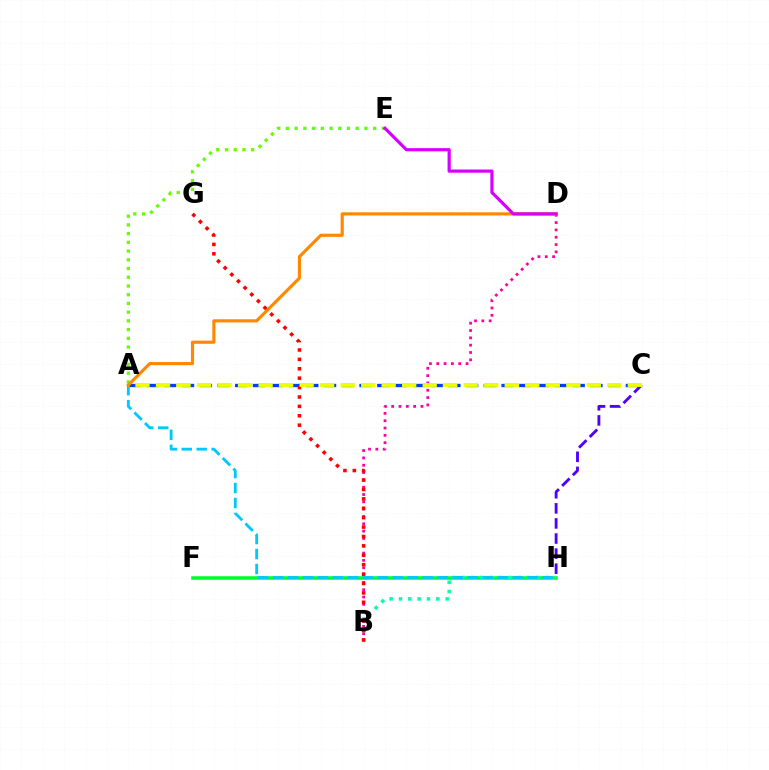{('A', 'E'): [{'color': '#66ff00', 'line_style': 'dotted', 'thickness': 2.37}], ('B', 'D'): [{'color': '#ff00a0', 'line_style': 'dotted', 'thickness': 1.99}], ('A', 'C'): [{'color': '#003fff', 'line_style': 'dashed', 'thickness': 2.41}, {'color': '#eeff00', 'line_style': 'dashed', 'thickness': 2.79}], ('F', 'H'): [{'color': '#00ff27', 'line_style': 'solid', 'thickness': 2.55}], ('B', 'H'): [{'color': '#00ffaf', 'line_style': 'dotted', 'thickness': 2.54}], ('B', 'G'): [{'color': '#ff0000', 'line_style': 'dotted', 'thickness': 2.55}], ('C', 'H'): [{'color': '#4f00ff', 'line_style': 'dashed', 'thickness': 2.05}], ('A', 'H'): [{'color': '#00c7ff', 'line_style': 'dashed', 'thickness': 2.03}], ('A', 'D'): [{'color': '#ff8800', 'line_style': 'solid', 'thickness': 2.27}], ('D', 'E'): [{'color': '#d600ff', 'line_style': 'solid', 'thickness': 2.3}]}